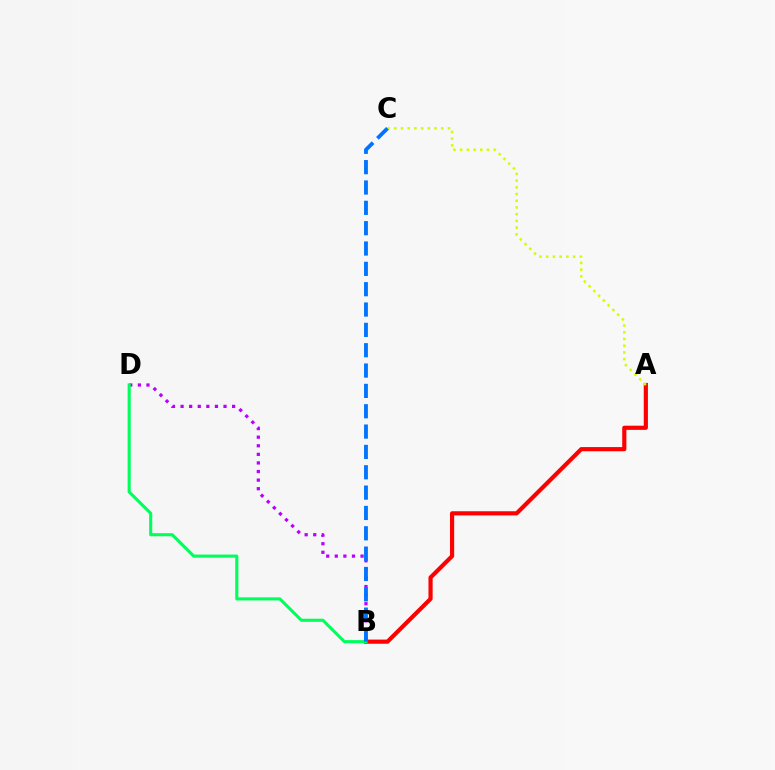{('A', 'B'): [{'color': '#ff0000', 'line_style': 'solid', 'thickness': 3.0}], ('B', 'D'): [{'color': '#b900ff', 'line_style': 'dotted', 'thickness': 2.33}, {'color': '#00ff5c', 'line_style': 'solid', 'thickness': 2.23}], ('A', 'C'): [{'color': '#d1ff00', 'line_style': 'dotted', 'thickness': 1.82}], ('B', 'C'): [{'color': '#0074ff', 'line_style': 'dashed', 'thickness': 2.76}]}